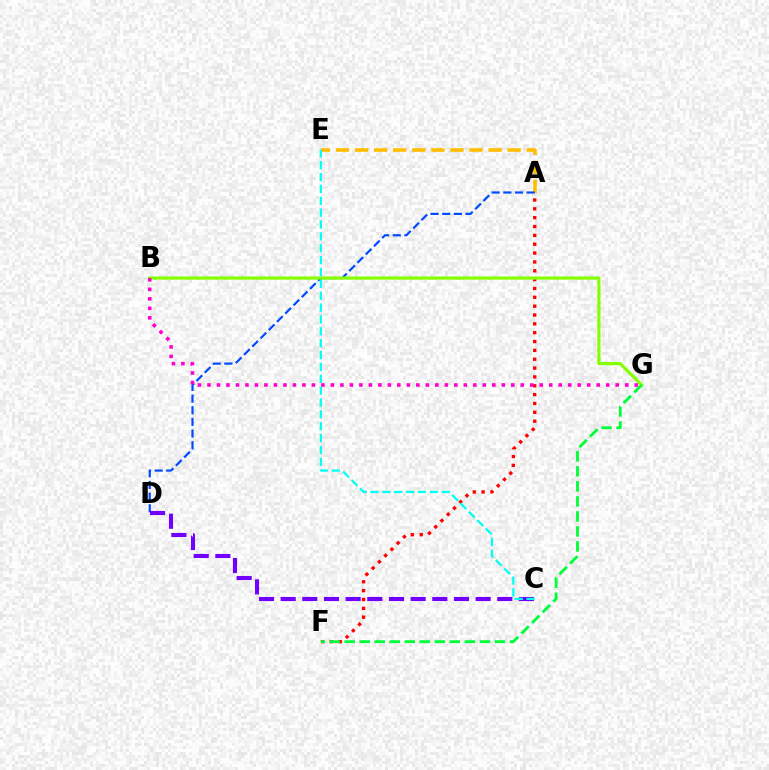{('A', 'F'): [{'color': '#ff0000', 'line_style': 'dotted', 'thickness': 2.4}], ('A', 'E'): [{'color': '#ffbd00', 'line_style': 'dashed', 'thickness': 2.59}], ('A', 'D'): [{'color': '#004bff', 'line_style': 'dashed', 'thickness': 1.58}], ('C', 'D'): [{'color': '#7200ff', 'line_style': 'dashed', 'thickness': 2.94}], ('B', 'G'): [{'color': '#84ff00', 'line_style': 'solid', 'thickness': 2.27}, {'color': '#ff00cf', 'line_style': 'dotted', 'thickness': 2.58}], ('F', 'G'): [{'color': '#00ff39', 'line_style': 'dashed', 'thickness': 2.04}], ('C', 'E'): [{'color': '#00fff6', 'line_style': 'dashed', 'thickness': 1.61}]}